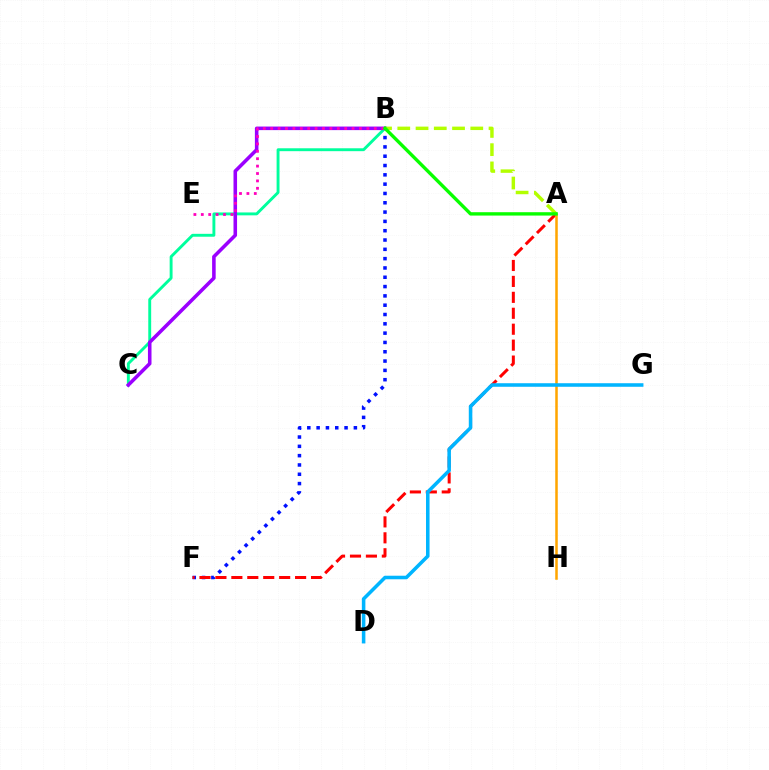{('B', 'F'): [{'color': '#0010ff', 'line_style': 'dotted', 'thickness': 2.53}], ('B', 'C'): [{'color': '#00ff9d', 'line_style': 'solid', 'thickness': 2.09}, {'color': '#9b00ff', 'line_style': 'solid', 'thickness': 2.56}], ('A', 'F'): [{'color': '#ff0000', 'line_style': 'dashed', 'thickness': 2.16}], ('A', 'H'): [{'color': '#ffa500', 'line_style': 'solid', 'thickness': 1.82}], ('B', 'E'): [{'color': '#ff00bd', 'line_style': 'dotted', 'thickness': 2.01}], ('D', 'G'): [{'color': '#00b5ff', 'line_style': 'solid', 'thickness': 2.55}], ('A', 'B'): [{'color': '#b3ff00', 'line_style': 'dashed', 'thickness': 2.48}, {'color': '#08ff00', 'line_style': 'solid', 'thickness': 2.42}]}